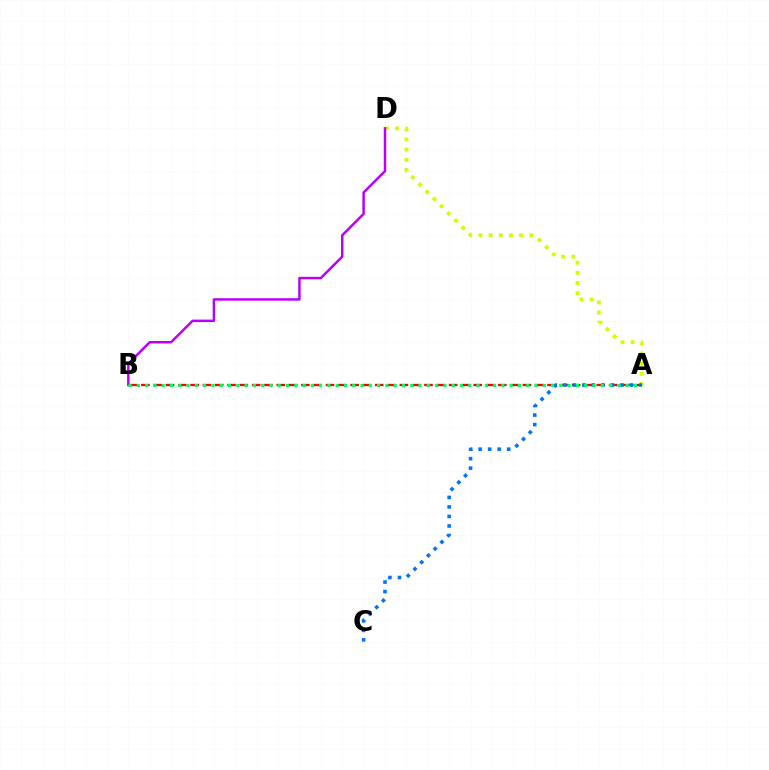{('A', 'D'): [{'color': '#d1ff00', 'line_style': 'dotted', 'thickness': 2.77}], ('A', 'B'): [{'color': '#ff0000', 'line_style': 'dashed', 'thickness': 1.67}, {'color': '#00ff5c', 'line_style': 'dotted', 'thickness': 2.25}], ('A', 'C'): [{'color': '#0074ff', 'line_style': 'dotted', 'thickness': 2.59}], ('B', 'D'): [{'color': '#b900ff', 'line_style': 'solid', 'thickness': 1.78}]}